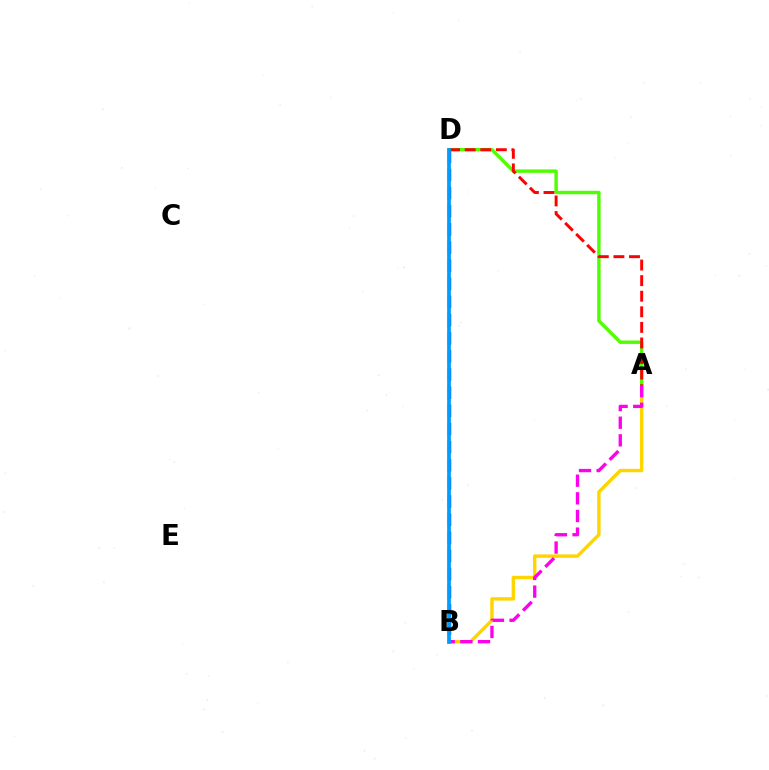{('A', 'B'): [{'color': '#ffd500', 'line_style': 'solid', 'thickness': 2.46}, {'color': '#ff00ed', 'line_style': 'dashed', 'thickness': 2.4}], ('B', 'D'): [{'color': '#3700ff', 'line_style': 'dashed', 'thickness': 2.46}, {'color': '#00ff86', 'line_style': 'solid', 'thickness': 1.66}, {'color': '#009eff', 'line_style': 'solid', 'thickness': 2.66}], ('A', 'D'): [{'color': '#4fff00', 'line_style': 'solid', 'thickness': 2.46}, {'color': '#ff0000', 'line_style': 'dashed', 'thickness': 2.12}]}